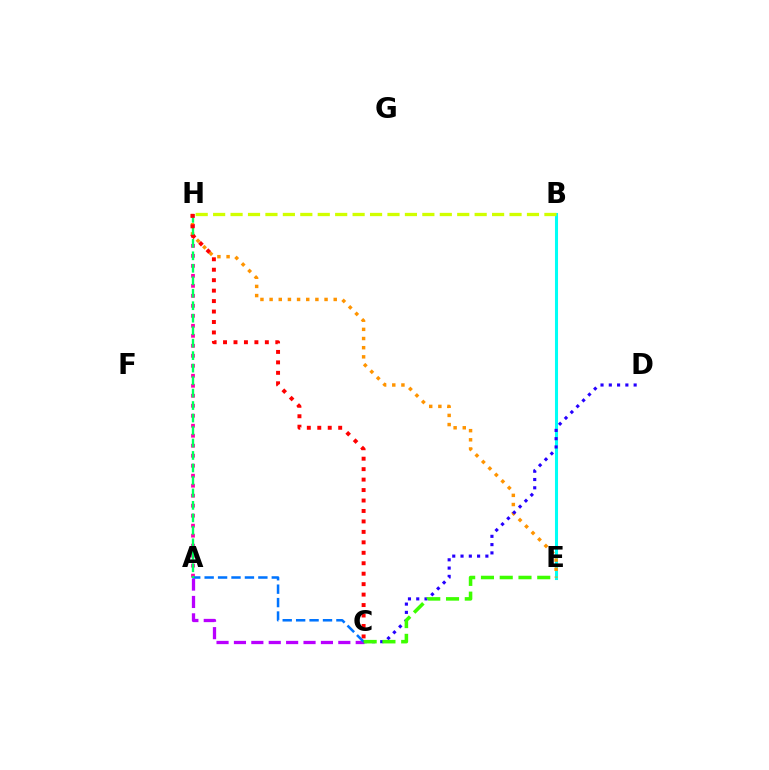{('A', 'C'): [{'color': '#b900ff', 'line_style': 'dashed', 'thickness': 2.36}, {'color': '#0074ff', 'line_style': 'dashed', 'thickness': 1.82}], ('B', 'E'): [{'color': '#00fff6', 'line_style': 'solid', 'thickness': 2.2}], ('A', 'H'): [{'color': '#ff00ac', 'line_style': 'dotted', 'thickness': 2.72}, {'color': '#00ff5c', 'line_style': 'dashed', 'thickness': 1.7}], ('B', 'H'): [{'color': '#d1ff00', 'line_style': 'dashed', 'thickness': 2.37}], ('E', 'H'): [{'color': '#ff9400', 'line_style': 'dotted', 'thickness': 2.49}], ('C', 'D'): [{'color': '#2500ff', 'line_style': 'dotted', 'thickness': 2.25}], ('C', 'E'): [{'color': '#3dff00', 'line_style': 'dashed', 'thickness': 2.55}], ('C', 'H'): [{'color': '#ff0000', 'line_style': 'dotted', 'thickness': 2.84}]}